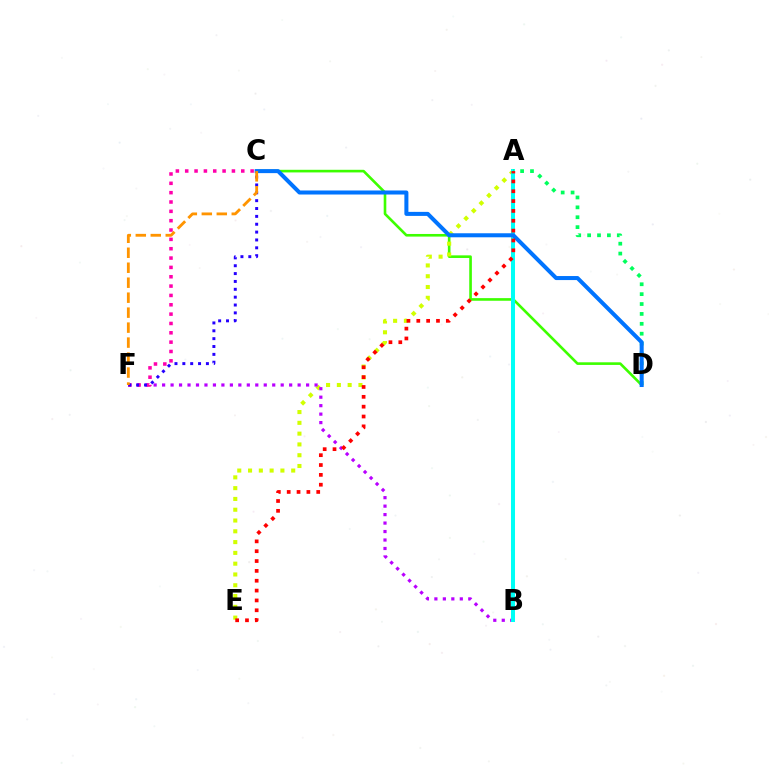{('C', 'D'): [{'color': '#3dff00', 'line_style': 'solid', 'thickness': 1.89}, {'color': '#0074ff', 'line_style': 'solid', 'thickness': 2.9}], ('A', 'E'): [{'color': '#d1ff00', 'line_style': 'dotted', 'thickness': 2.93}, {'color': '#ff0000', 'line_style': 'dotted', 'thickness': 2.67}], ('B', 'F'): [{'color': '#b900ff', 'line_style': 'dotted', 'thickness': 2.3}], ('C', 'F'): [{'color': '#ff00ac', 'line_style': 'dotted', 'thickness': 2.54}, {'color': '#2500ff', 'line_style': 'dotted', 'thickness': 2.14}, {'color': '#ff9400', 'line_style': 'dashed', 'thickness': 2.03}], ('A', 'B'): [{'color': '#00fff6', 'line_style': 'solid', 'thickness': 2.89}], ('A', 'D'): [{'color': '#00ff5c', 'line_style': 'dotted', 'thickness': 2.69}]}